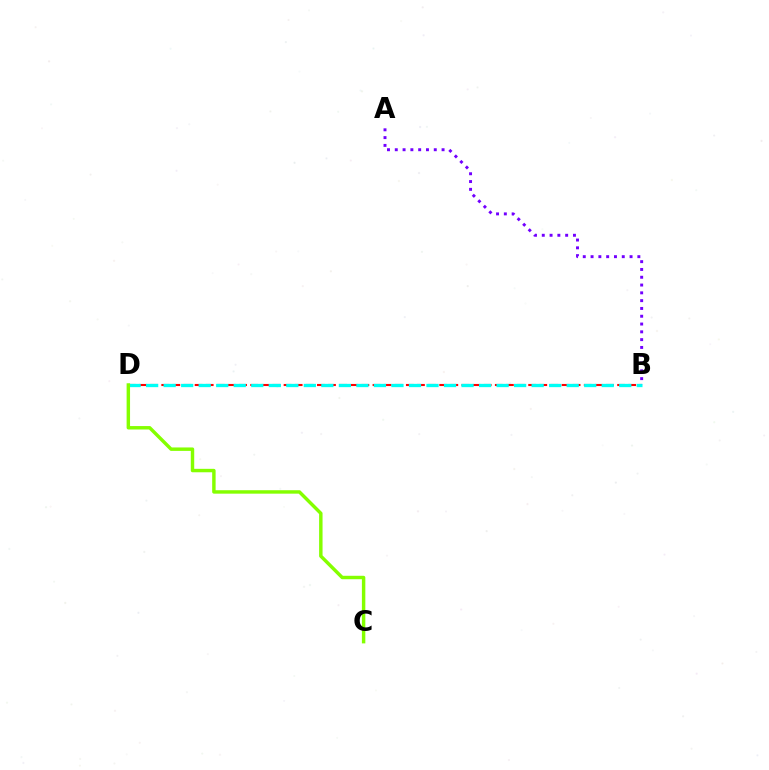{('B', 'D'): [{'color': '#ff0000', 'line_style': 'dashed', 'thickness': 1.51}, {'color': '#00fff6', 'line_style': 'dashed', 'thickness': 2.38}], ('C', 'D'): [{'color': '#84ff00', 'line_style': 'solid', 'thickness': 2.48}], ('A', 'B'): [{'color': '#7200ff', 'line_style': 'dotted', 'thickness': 2.12}]}